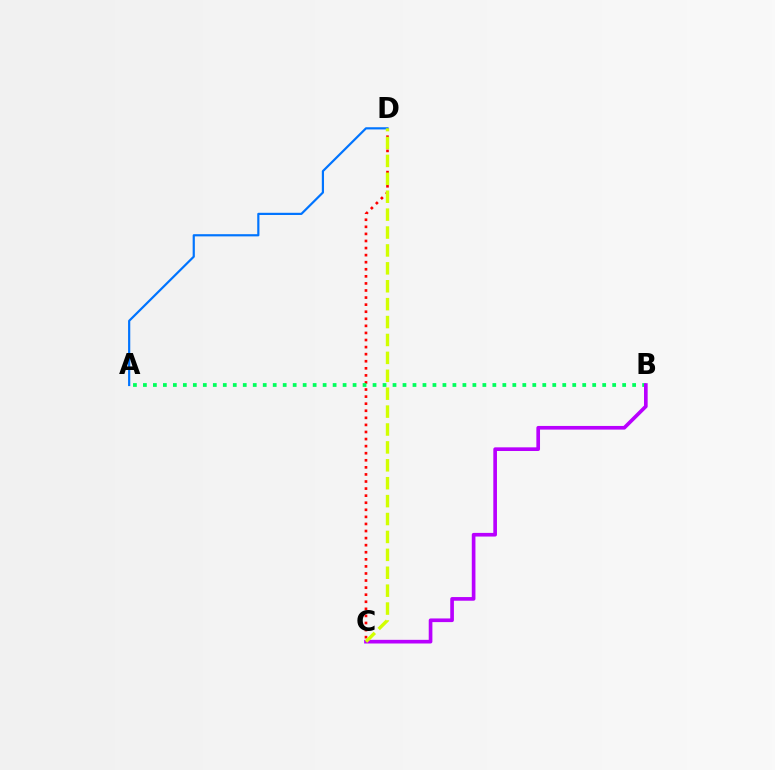{('C', 'D'): [{'color': '#ff0000', 'line_style': 'dotted', 'thickness': 1.92}, {'color': '#d1ff00', 'line_style': 'dashed', 'thickness': 2.43}], ('A', 'B'): [{'color': '#00ff5c', 'line_style': 'dotted', 'thickness': 2.71}], ('A', 'D'): [{'color': '#0074ff', 'line_style': 'solid', 'thickness': 1.58}], ('B', 'C'): [{'color': '#b900ff', 'line_style': 'solid', 'thickness': 2.63}]}